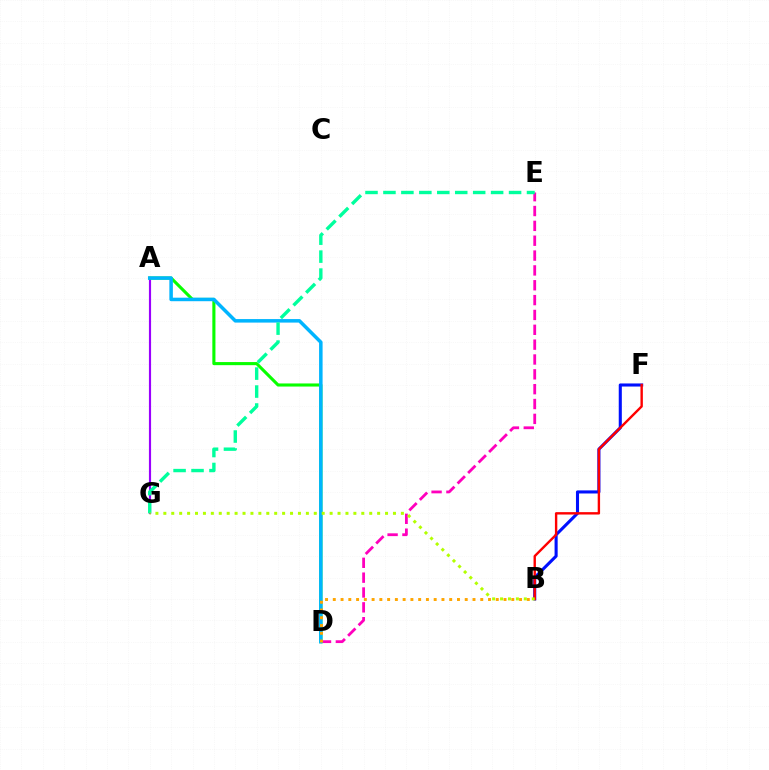{('D', 'E'): [{'color': '#ff00bd', 'line_style': 'dashed', 'thickness': 2.02}], ('A', 'G'): [{'color': '#9b00ff', 'line_style': 'solid', 'thickness': 1.55}], ('A', 'D'): [{'color': '#08ff00', 'line_style': 'solid', 'thickness': 2.23}, {'color': '#00b5ff', 'line_style': 'solid', 'thickness': 2.53}], ('B', 'D'): [{'color': '#ffa500', 'line_style': 'dotted', 'thickness': 2.11}], ('B', 'F'): [{'color': '#0010ff', 'line_style': 'solid', 'thickness': 2.22}, {'color': '#ff0000', 'line_style': 'solid', 'thickness': 1.72}], ('E', 'G'): [{'color': '#00ff9d', 'line_style': 'dashed', 'thickness': 2.44}], ('B', 'G'): [{'color': '#b3ff00', 'line_style': 'dotted', 'thickness': 2.15}]}